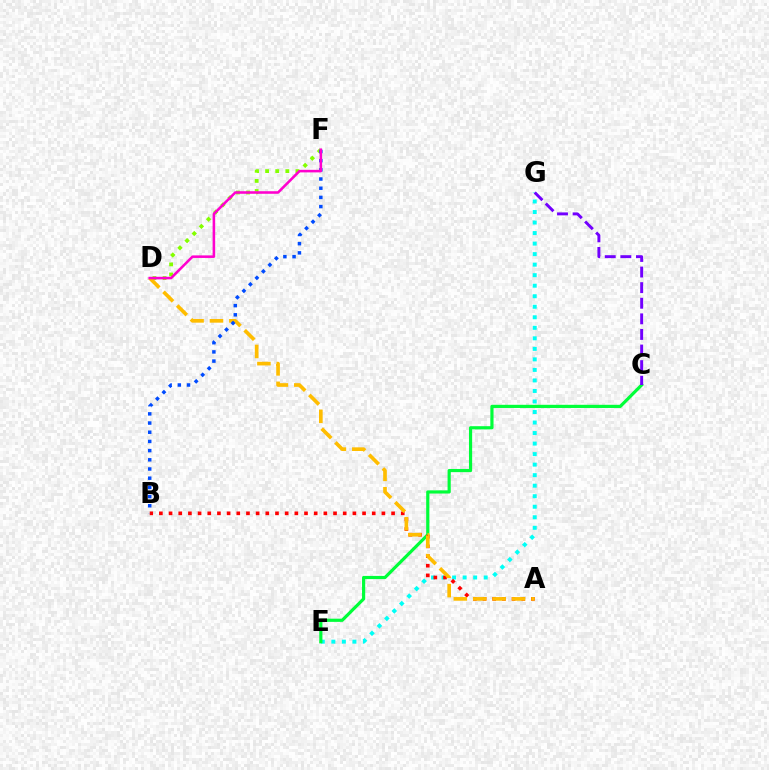{('E', 'G'): [{'color': '#00fff6', 'line_style': 'dotted', 'thickness': 2.86}], ('C', 'E'): [{'color': '#00ff39', 'line_style': 'solid', 'thickness': 2.29}], ('A', 'B'): [{'color': '#ff0000', 'line_style': 'dotted', 'thickness': 2.63}], ('D', 'F'): [{'color': '#84ff00', 'line_style': 'dotted', 'thickness': 2.75}, {'color': '#ff00cf', 'line_style': 'solid', 'thickness': 1.84}], ('A', 'D'): [{'color': '#ffbd00', 'line_style': 'dashed', 'thickness': 2.64}], ('C', 'G'): [{'color': '#7200ff', 'line_style': 'dashed', 'thickness': 2.12}], ('B', 'F'): [{'color': '#004bff', 'line_style': 'dotted', 'thickness': 2.5}]}